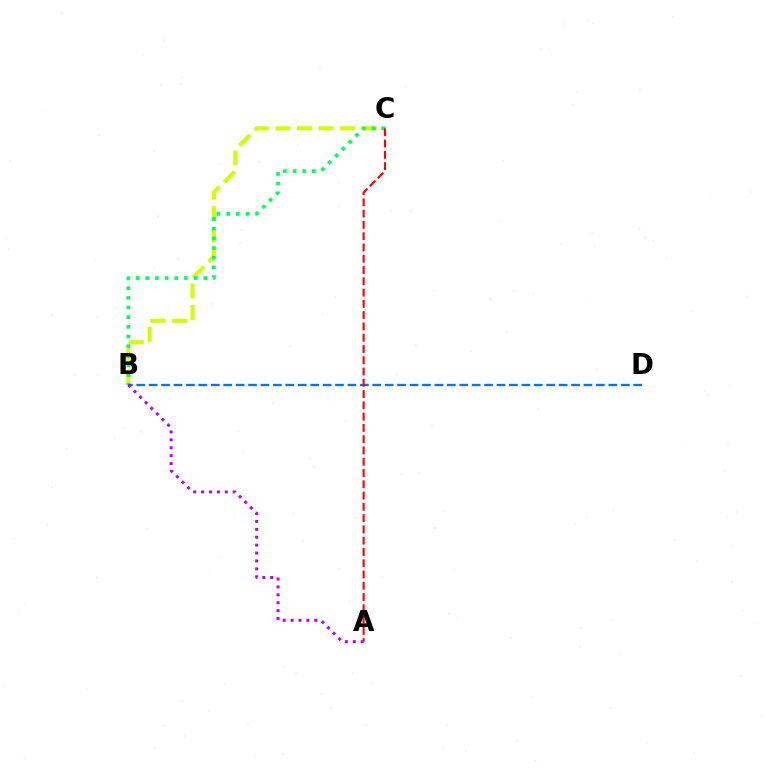{('B', 'C'): [{'color': '#d1ff00', 'line_style': 'dashed', 'thickness': 2.93}, {'color': '#00ff5c', 'line_style': 'dotted', 'thickness': 2.63}], ('B', 'D'): [{'color': '#0074ff', 'line_style': 'dashed', 'thickness': 1.69}], ('A', 'C'): [{'color': '#ff0000', 'line_style': 'dashed', 'thickness': 1.53}], ('A', 'B'): [{'color': '#b900ff', 'line_style': 'dotted', 'thickness': 2.15}]}